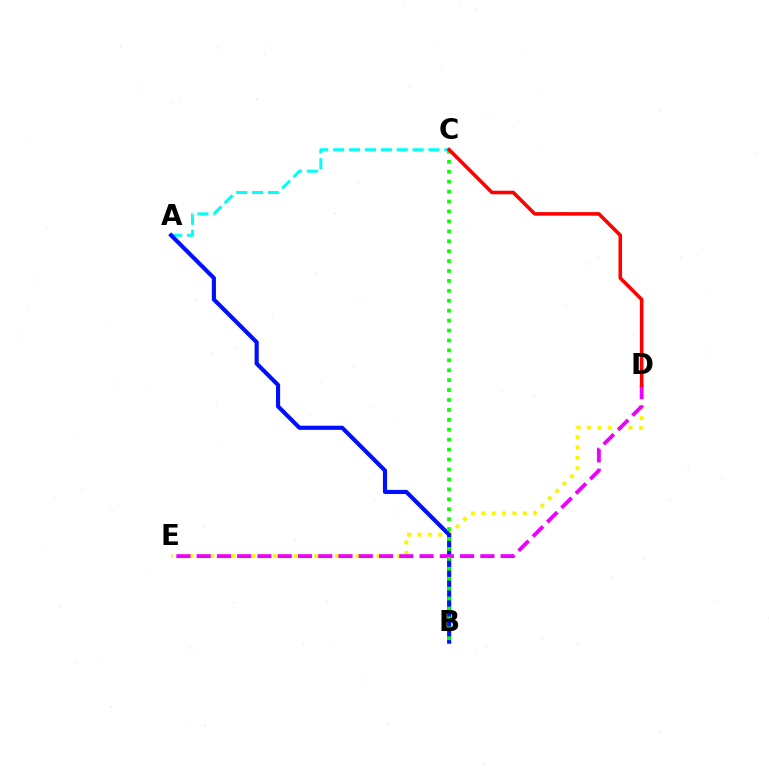{('A', 'C'): [{'color': '#00fff6', 'line_style': 'dashed', 'thickness': 2.16}], ('D', 'E'): [{'color': '#fcf500', 'line_style': 'dotted', 'thickness': 2.82}, {'color': '#ee00ff', 'line_style': 'dashed', 'thickness': 2.75}], ('A', 'B'): [{'color': '#0010ff', 'line_style': 'solid', 'thickness': 2.98}], ('B', 'C'): [{'color': '#08ff00', 'line_style': 'dotted', 'thickness': 2.7}], ('C', 'D'): [{'color': '#ff0000', 'line_style': 'solid', 'thickness': 2.57}]}